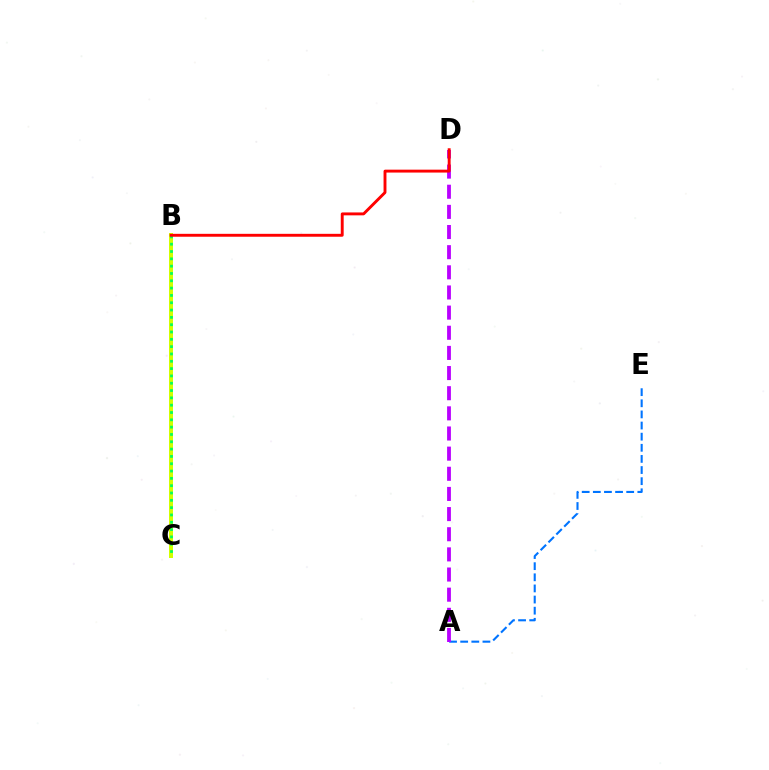{('B', 'C'): [{'color': '#d1ff00', 'line_style': 'solid', 'thickness': 2.88}, {'color': '#00ff5c', 'line_style': 'dotted', 'thickness': 1.99}], ('A', 'E'): [{'color': '#0074ff', 'line_style': 'dashed', 'thickness': 1.51}], ('A', 'D'): [{'color': '#b900ff', 'line_style': 'dashed', 'thickness': 2.74}], ('B', 'D'): [{'color': '#ff0000', 'line_style': 'solid', 'thickness': 2.09}]}